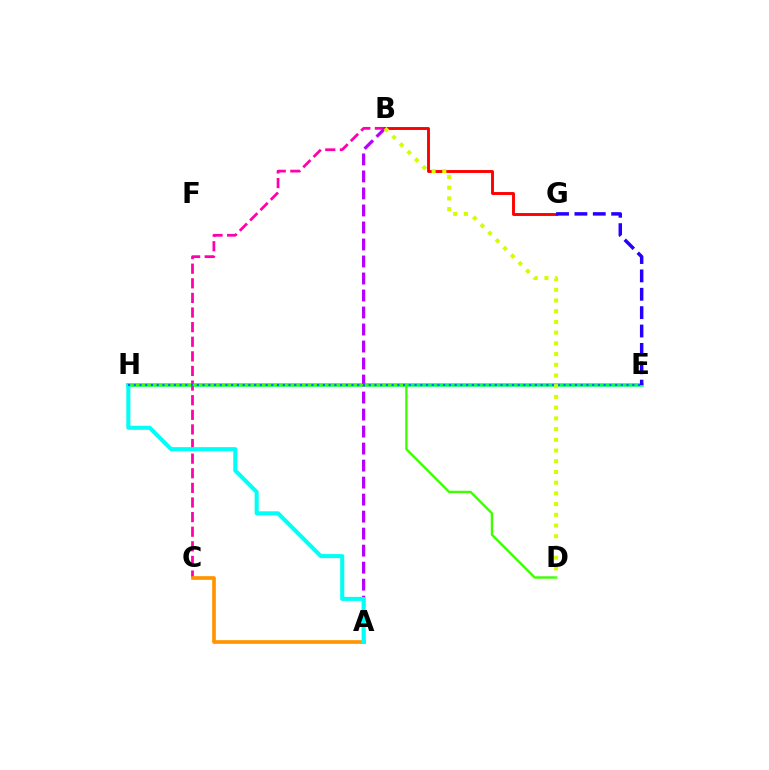{('E', 'H'): [{'color': '#00ff5c', 'line_style': 'solid', 'thickness': 2.53}, {'color': '#0074ff', 'line_style': 'dotted', 'thickness': 1.56}], ('B', 'C'): [{'color': '#ff00ac', 'line_style': 'dashed', 'thickness': 1.99}], ('A', 'B'): [{'color': '#b900ff', 'line_style': 'dashed', 'thickness': 2.31}], ('D', 'H'): [{'color': '#3dff00', 'line_style': 'solid', 'thickness': 1.72}], ('B', 'G'): [{'color': '#ff0000', 'line_style': 'solid', 'thickness': 2.08}], ('A', 'C'): [{'color': '#ff9400', 'line_style': 'solid', 'thickness': 2.65}], ('A', 'H'): [{'color': '#00fff6', 'line_style': 'solid', 'thickness': 2.92}], ('B', 'D'): [{'color': '#d1ff00', 'line_style': 'dotted', 'thickness': 2.91}], ('E', 'G'): [{'color': '#2500ff', 'line_style': 'dashed', 'thickness': 2.5}]}